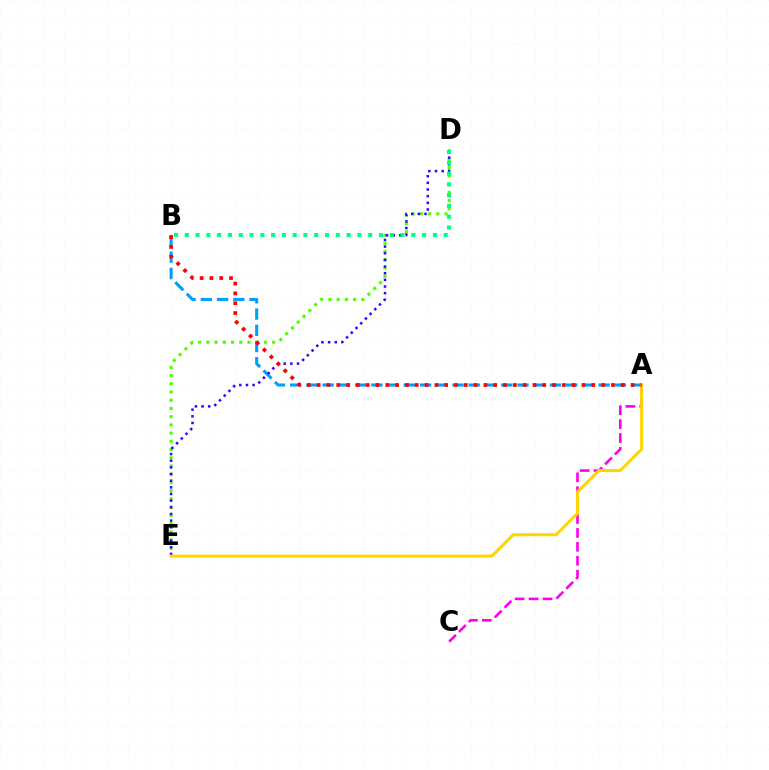{('A', 'C'): [{'color': '#ff00ed', 'line_style': 'dashed', 'thickness': 1.89}], ('D', 'E'): [{'color': '#4fff00', 'line_style': 'dotted', 'thickness': 2.23}, {'color': '#3700ff', 'line_style': 'dotted', 'thickness': 1.81}], ('A', 'B'): [{'color': '#009eff', 'line_style': 'dashed', 'thickness': 2.21}, {'color': '#ff0000', 'line_style': 'dotted', 'thickness': 2.67}], ('A', 'E'): [{'color': '#ffd500', 'line_style': 'solid', 'thickness': 2.17}], ('B', 'D'): [{'color': '#00ff86', 'line_style': 'dotted', 'thickness': 2.93}]}